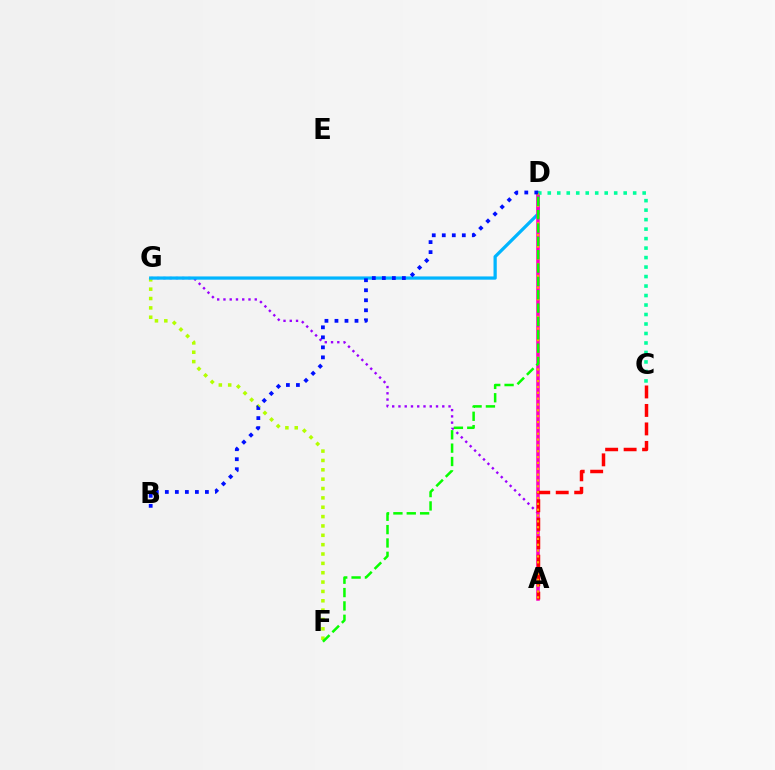{('A', 'G'): [{'color': '#9b00ff', 'line_style': 'dotted', 'thickness': 1.7}], ('F', 'G'): [{'color': '#b3ff00', 'line_style': 'dotted', 'thickness': 2.54}], ('D', 'G'): [{'color': '#00b5ff', 'line_style': 'solid', 'thickness': 2.34}], ('A', 'D'): [{'color': '#ff00bd', 'line_style': 'solid', 'thickness': 2.54}, {'color': '#ffa500', 'line_style': 'dotted', 'thickness': 1.59}], ('A', 'C'): [{'color': '#ff0000', 'line_style': 'dashed', 'thickness': 2.51}], ('C', 'D'): [{'color': '#00ff9d', 'line_style': 'dotted', 'thickness': 2.58}], ('B', 'D'): [{'color': '#0010ff', 'line_style': 'dotted', 'thickness': 2.72}], ('D', 'F'): [{'color': '#08ff00', 'line_style': 'dashed', 'thickness': 1.81}]}